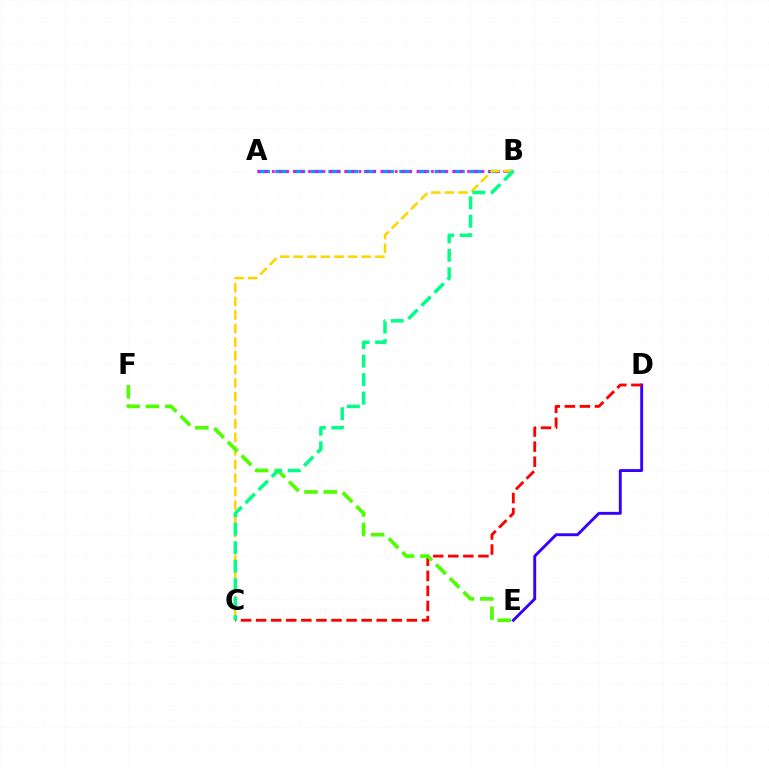{('A', 'B'): [{'color': '#009eff', 'line_style': 'dashed', 'thickness': 2.41}, {'color': '#ff00ed', 'line_style': 'dotted', 'thickness': 1.96}], ('D', 'E'): [{'color': '#3700ff', 'line_style': 'solid', 'thickness': 2.09}], ('B', 'C'): [{'color': '#ffd500', 'line_style': 'dashed', 'thickness': 1.85}, {'color': '#00ff86', 'line_style': 'dashed', 'thickness': 2.51}], ('C', 'D'): [{'color': '#ff0000', 'line_style': 'dashed', 'thickness': 2.05}], ('E', 'F'): [{'color': '#4fff00', 'line_style': 'dashed', 'thickness': 2.63}]}